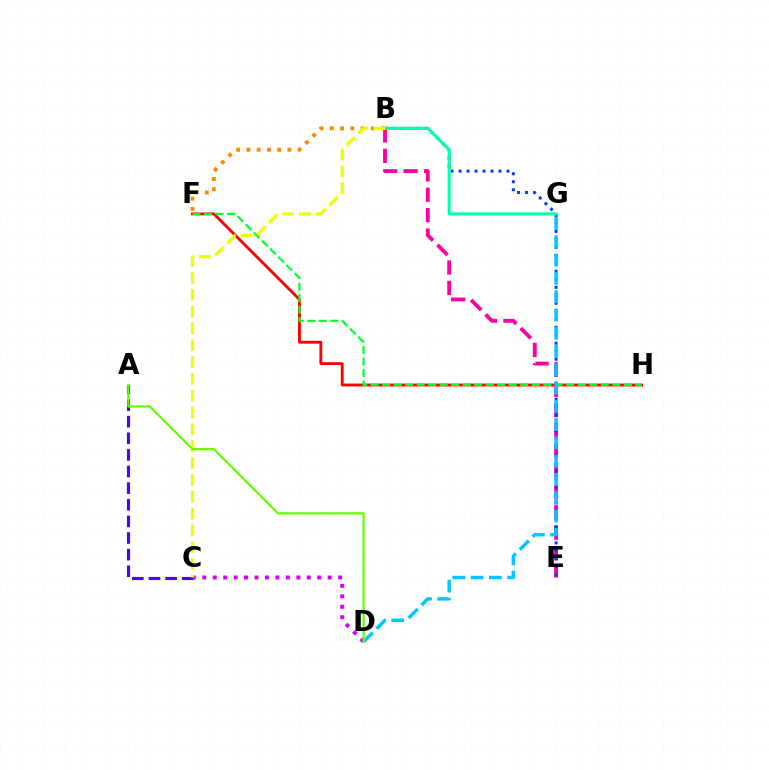{('B', 'F'): [{'color': '#ff8800', 'line_style': 'dotted', 'thickness': 2.79}], ('C', 'D'): [{'color': '#d600ff', 'line_style': 'dotted', 'thickness': 2.84}], ('F', 'H'): [{'color': '#ff0000', 'line_style': 'solid', 'thickness': 2.06}, {'color': '#00ff27', 'line_style': 'dashed', 'thickness': 1.56}], ('B', 'E'): [{'color': '#ff00a0', 'line_style': 'dashed', 'thickness': 2.77}, {'color': '#003fff', 'line_style': 'dotted', 'thickness': 2.17}], ('B', 'G'): [{'color': '#00ffaf', 'line_style': 'solid', 'thickness': 2.22}], ('A', 'C'): [{'color': '#4f00ff', 'line_style': 'dashed', 'thickness': 2.26}], ('D', 'G'): [{'color': '#00c7ff', 'line_style': 'dashed', 'thickness': 2.48}], ('B', 'C'): [{'color': '#eeff00', 'line_style': 'dashed', 'thickness': 2.29}], ('A', 'D'): [{'color': '#66ff00', 'line_style': 'solid', 'thickness': 1.58}]}